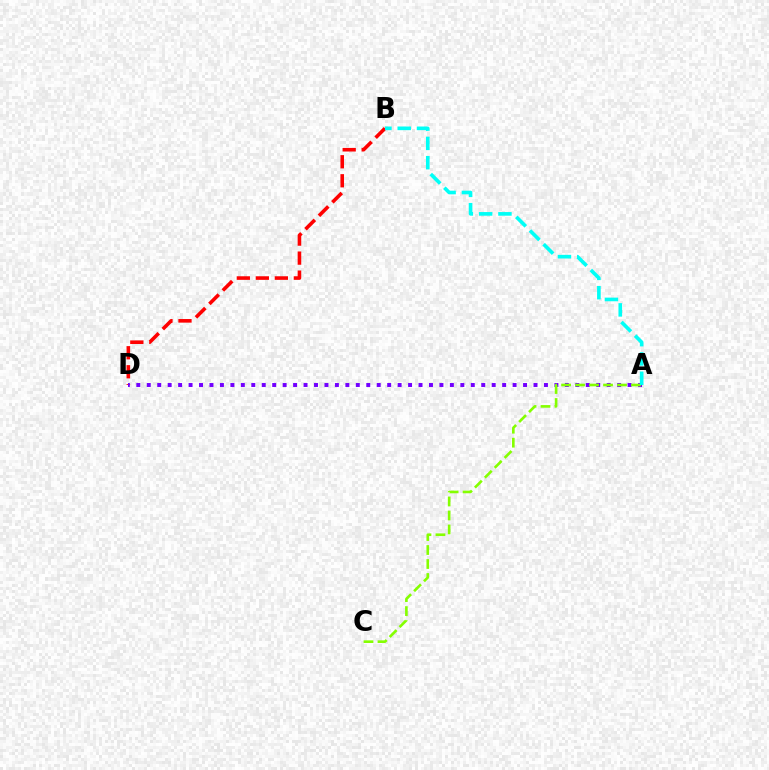{('B', 'D'): [{'color': '#ff0000', 'line_style': 'dashed', 'thickness': 2.58}], ('A', 'D'): [{'color': '#7200ff', 'line_style': 'dotted', 'thickness': 2.84}], ('A', 'C'): [{'color': '#84ff00', 'line_style': 'dashed', 'thickness': 1.9}], ('A', 'B'): [{'color': '#00fff6', 'line_style': 'dashed', 'thickness': 2.62}]}